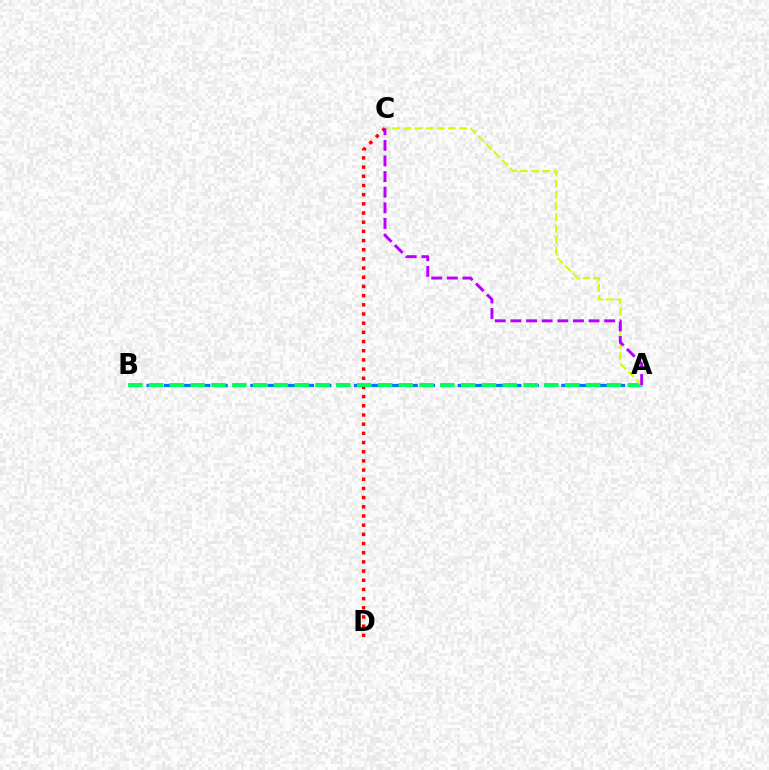{('A', 'B'): [{'color': '#0074ff', 'line_style': 'dashed', 'thickness': 2.35}, {'color': '#00ff5c', 'line_style': 'dashed', 'thickness': 2.83}], ('C', 'D'): [{'color': '#ff0000', 'line_style': 'dotted', 'thickness': 2.49}], ('A', 'C'): [{'color': '#d1ff00', 'line_style': 'dashed', 'thickness': 1.52}, {'color': '#b900ff', 'line_style': 'dashed', 'thickness': 2.12}]}